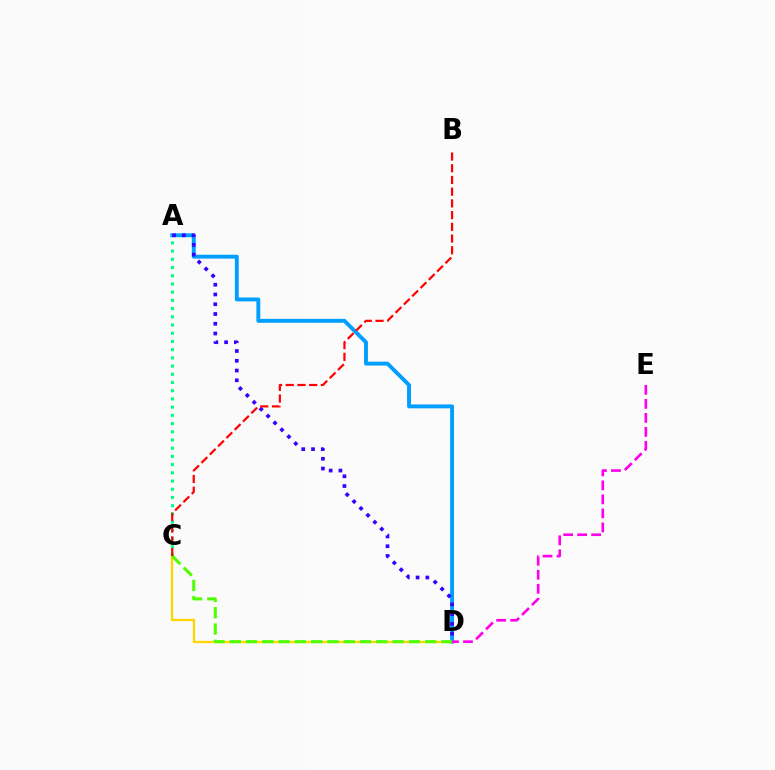{('A', 'D'): [{'color': '#009eff', 'line_style': 'solid', 'thickness': 2.81}, {'color': '#3700ff', 'line_style': 'dotted', 'thickness': 2.65}], ('A', 'C'): [{'color': '#00ff86', 'line_style': 'dotted', 'thickness': 2.23}], ('C', 'D'): [{'color': '#ffd500', 'line_style': 'solid', 'thickness': 1.63}, {'color': '#4fff00', 'line_style': 'dashed', 'thickness': 2.21}], ('B', 'C'): [{'color': '#ff0000', 'line_style': 'dashed', 'thickness': 1.59}], ('D', 'E'): [{'color': '#ff00ed', 'line_style': 'dashed', 'thickness': 1.9}]}